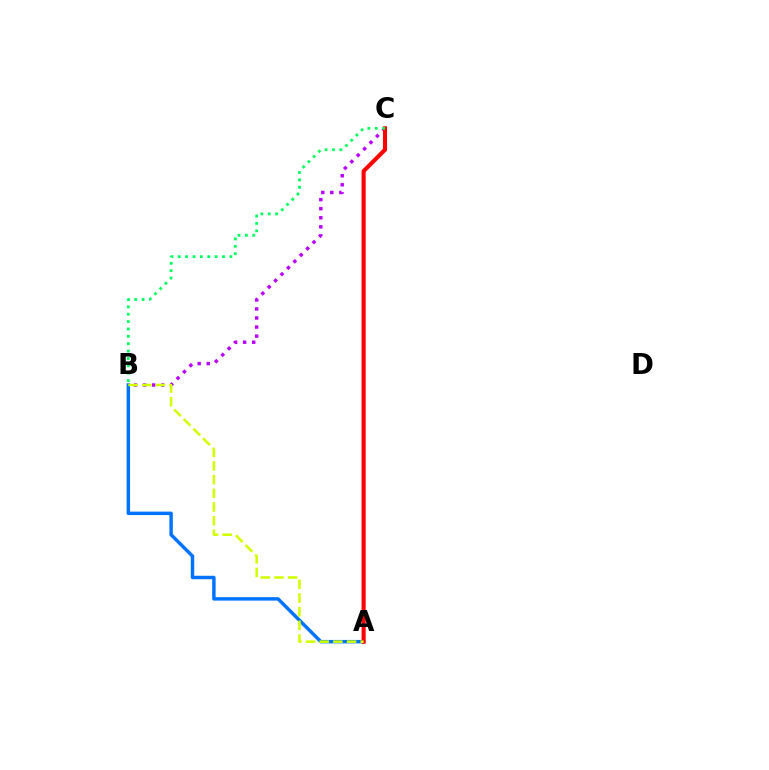{('B', 'C'): [{'color': '#b900ff', 'line_style': 'dotted', 'thickness': 2.46}, {'color': '#00ff5c', 'line_style': 'dotted', 'thickness': 2.0}], ('A', 'B'): [{'color': '#0074ff', 'line_style': 'solid', 'thickness': 2.49}, {'color': '#d1ff00', 'line_style': 'dashed', 'thickness': 1.86}], ('A', 'C'): [{'color': '#ff0000', 'line_style': 'solid', 'thickness': 2.95}]}